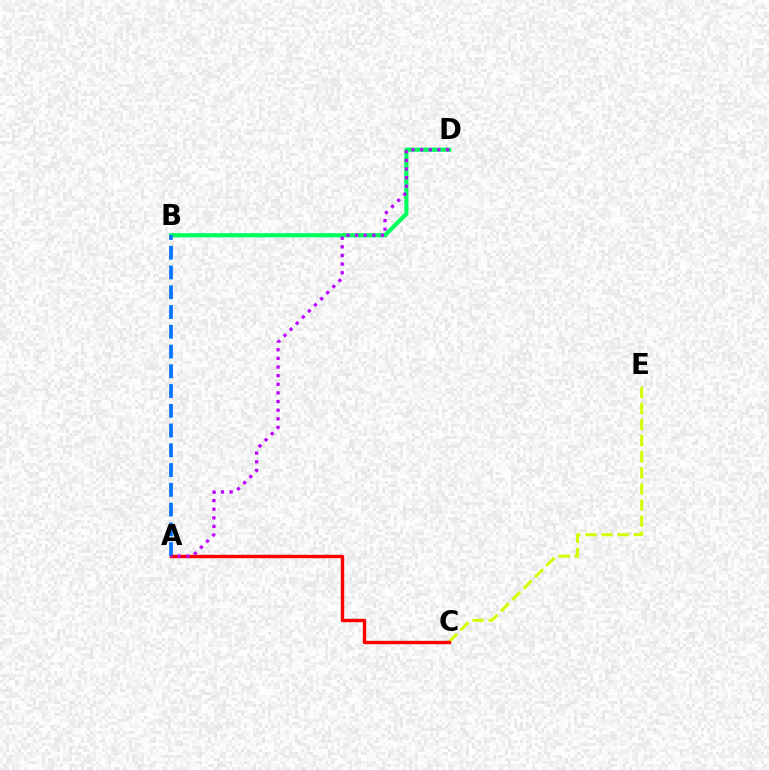{('C', 'E'): [{'color': '#d1ff00', 'line_style': 'dashed', 'thickness': 2.19}], ('B', 'D'): [{'color': '#00ff5c', 'line_style': 'solid', 'thickness': 2.98}], ('A', 'C'): [{'color': '#ff0000', 'line_style': 'solid', 'thickness': 2.45}], ('A', 'B'): [{'color': '#0074ff', 'line_style': 'dashed', 'thickness': 2.68}], ('A', 'D'): [{'color': '#b900ff', 'line_style': 'dotted', 'thickness': 2.35}]}